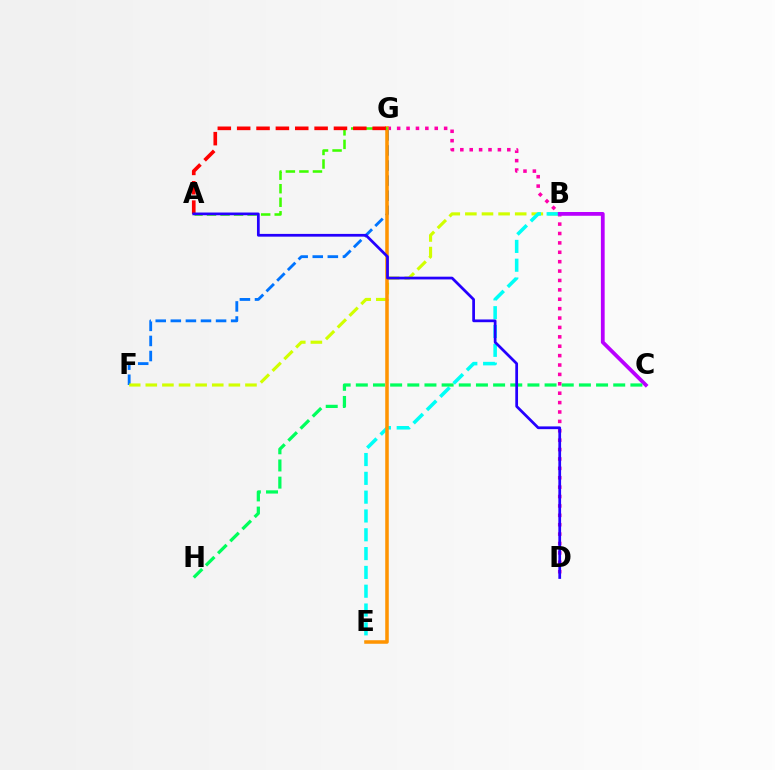{('D', 'G'): [{'color': '#ff00ac', 'line_style': 'dotted', 'thickness': 2.55}], ('F', 'G'): [{'color': '#0074ff', 'line_style': 'dashed', 'thickness': 2.05}], ('B', 'F'): [{'color': '#d1ff00', 'line_style': 'dashed', 'thickness': 2.26}], ('B', 'E'): [{'color': '#00fff6', 'line_style': 'dashed', 'thickness': 2.56}], ('E', 'G'): [{'color': '#ff9400', 'line_style': 'solid', 'thickness': 2.54}], ('B', 'C'): [{'color': '#b900ff', 'line_style': 'solid', 'thickness': 2.72}], ('A', 'G'): [{'color': '#3dff00', 'line_style': 'dashed', 'thickness': 1.84}, {'color': '#ff0000', 'line_style': 'dashed', 'thickness': 2.63}], ('C', 'H'): [{'color': '#00ff5c', 'line_style': 'dashed', 'thickness': 2.33}], ('A', 'D'): [{'color': '#2500ff', 'line_style': 'solid', 'thickness': 1.97}]}